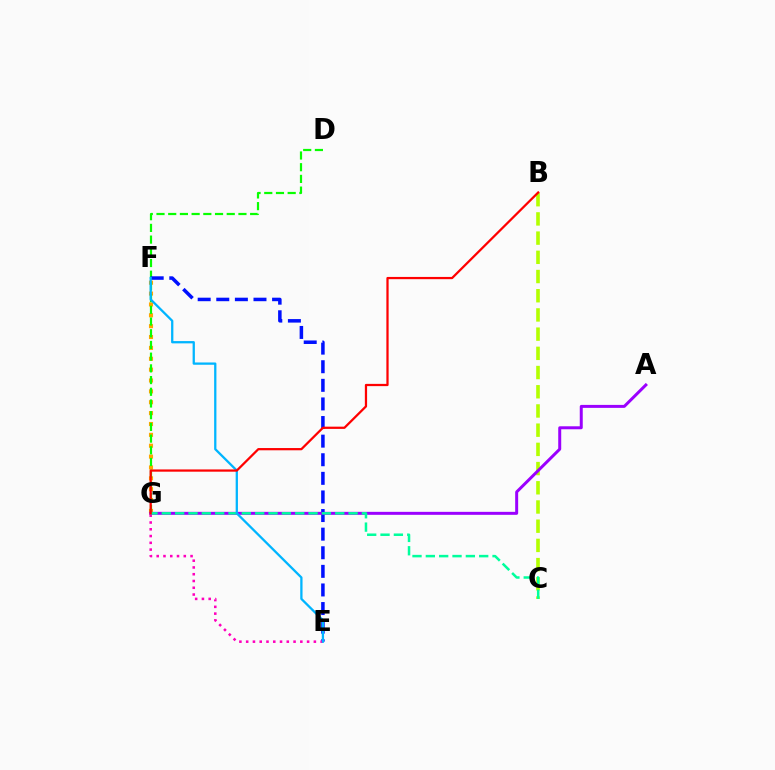{('B', 'C'): [{'color': '#b3ff00', 'line_style': 'dashed', 'thickness': 2.61}], ('F', 'G'): [{'color': '#ffa500', 'line_style': 'dotted', 'thickness': 2.95}], ('D', 'G'): [{'color': '#08ff00', 'line_style': 'dashed', 'thickness': 1.59}], ('E', 'F'): [{'color': '#0010ff', 'line_style': 'dashed', 'thickness': 2.53}, {'color': '#00b5ff', 'line_style': 'solid', 'thickness': 1.64}], ('A', 'G'): [{'color': '#9b00ff', 'line_style': 'solid', 'thickness': 2.15}], ('E', 'G'): [{'color': '#ff00bd', 'line_style': 'dotted', 'thickness': 1.84}], ('C', 'G'): [{'color': '#00ff9d', 'line_style': 'dashed', 'thickness': 1.81}], ('B', 'G'): [{'color': '#ff0000', 'line_style': 'solid', 'thickness': 1.62}]}